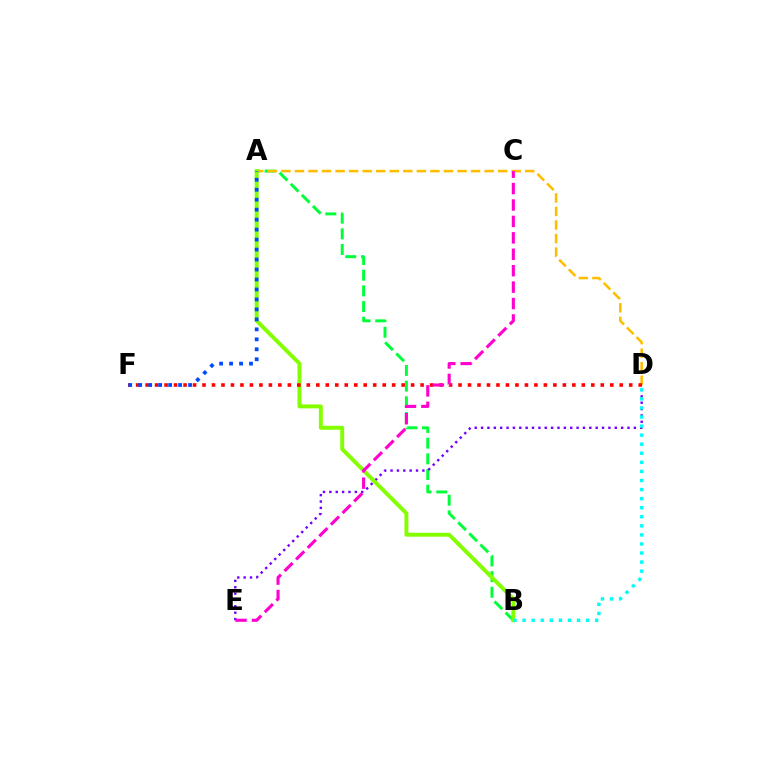{('A', 'B'): [{'color': '#00ff39', 'line_style': 'dashed', 'thickness': 2.13}, {'color': '#84ff00', 'line_style': 'solid', 'thickness': 2.83}], ('D', 'E'): [{'color': '#7200ff', 'line_style': 'dotted', 'thickness': 1.73}], ('A', 'D'): [{'color': '#ffbd00', 'line_style': 'dashed', 'thickness': 1.84}], ('D', 'F'): [{'color': '#ff0000', 'line_style': 'dotted', 'thickness': 2.58}], ('A', 'F'): [{'color': '#004bff', 'line_style': 'dotted', 'thickness': 2.71}], ('B', 'D'): [{'color': '#00fff6', 'line_style': 'dotted', 'thickness': 2.46}], ('C', 'E'): [{'color': '#ff00cf', 'line_style': 'dashed', 'thickness': 2.23}]}